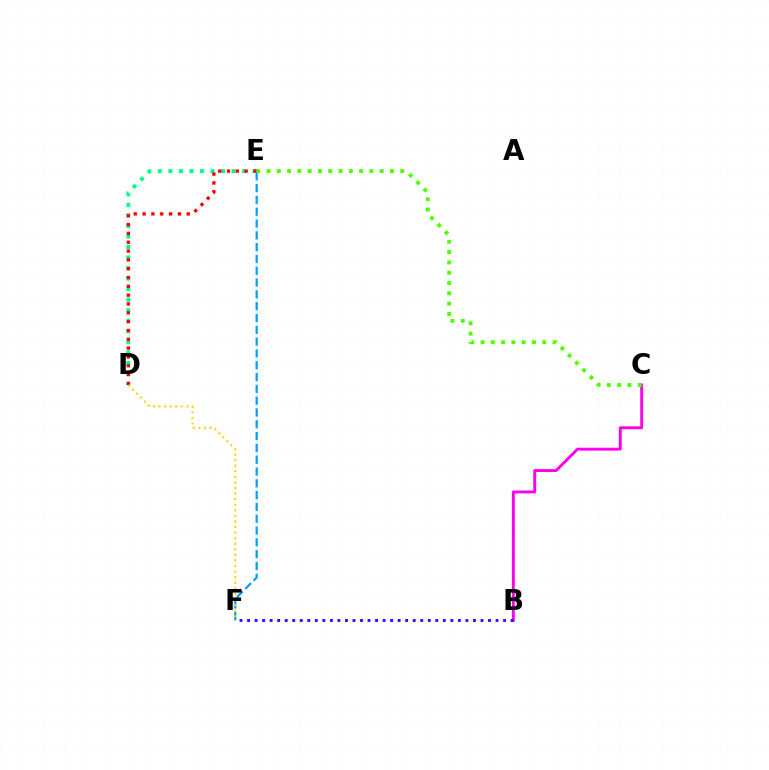{('B', 'C'): [{'color': '#ff00ed', 'line_style': 'solid', 'thickness': 2.1}], ('D', 'E'): [{'color': '#00ff86', 'line_style': 'dotted', 'thickness': 2.86}, {'color': '#ff0000', 'line_style': 'dotted', 'thickness': 2.4}], ('E', 'F'): [{'color': '#009eff', 'line_style': 'dashed', 'thickness': 1.6}], ('B', 'F'): [{'color': '#3700ff', 'line_style': 'dotted', 'thickness': 2.05}], ('C', 'E'): [{'color': '#4fff00', 'line_style': 'dotted', 'thickness': 2.8}], ('D', 'F'): [{'color': '#ffd500', 'line_style': 'dotted', 'thickness': 1.51}]}